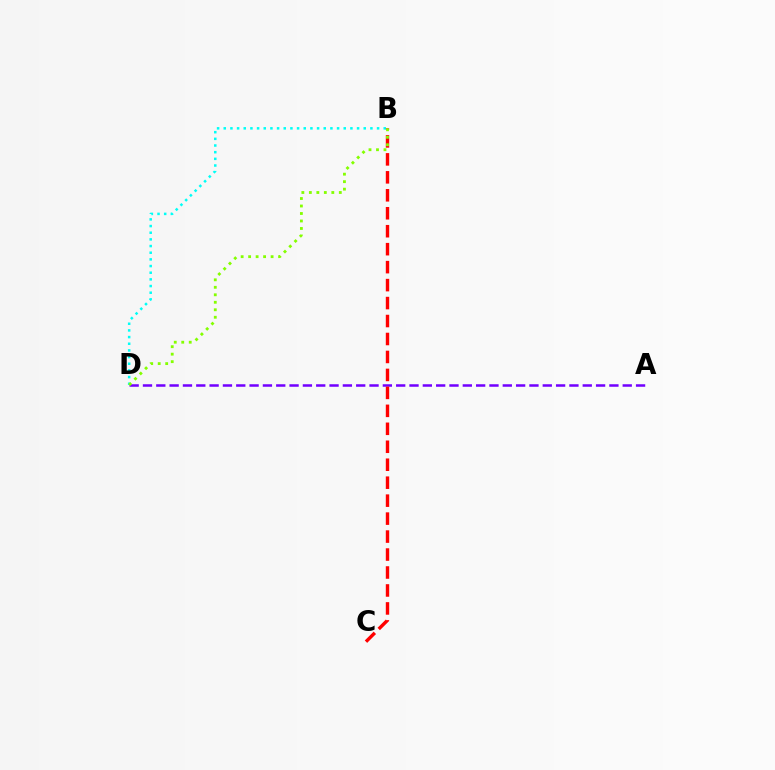{('A', 'D'): [{'color': '#7200ff', 'line_style': 'dashed', 'thickness': 1.81}], ('B', 'D'): [{'color': '#00fff6', 'line_style': 'dotted', 'thickness': 1.81}, {'color': '#84ff00', 'line_style': 'dotted', 'thickness': 2.03}], ('B', 'C'): [{'color': '#ff0000', 'line_style': 'dashed', 'thickness': 2.44}]}